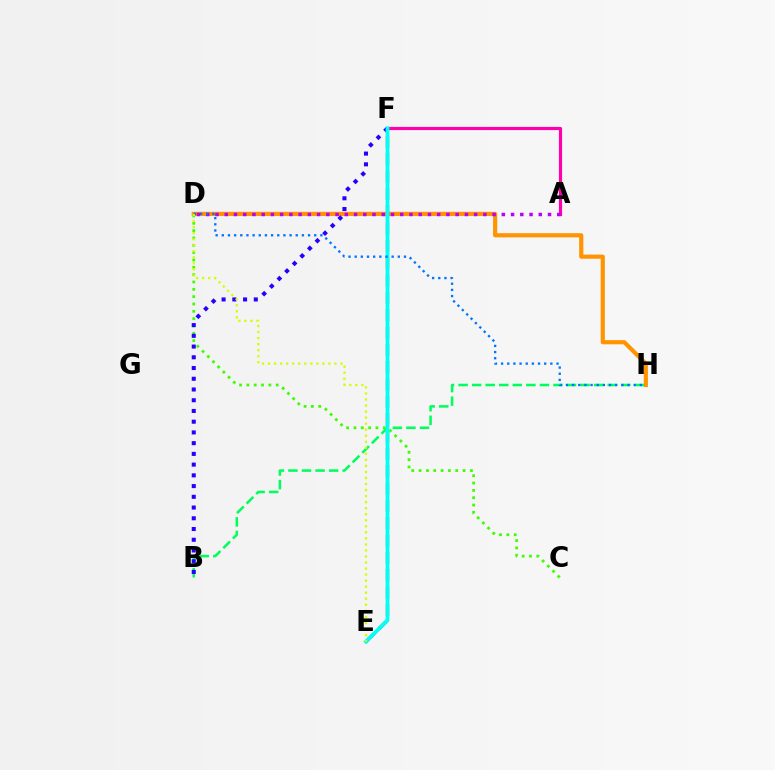{('C', 'D'): [{'color': '#3dff00', 'line_style': 'dotted', 'thickness': 1.99}], ('D', 'H'): [{'color': '#ff9400', 'line_style': 'solid', 'thickness': 2.99}, {'color': '#0074ff', 'line_style': 'dotted', 'thickness': 1.67}], ('A', 'F'): [{'color': '#ff00ac', 'line_style': 'solid', 'thickness': 2.29}], ('A', 'D'): [{'color': '#b900ff', 'line_style': 'dotted', 'thickness': 2.51}], ('E', 'F'): [{'color': '#ff0000', 'line_style': 'dashed', 'thickness': 2.35}, {'color': '#00fff6', 'line_style': 'solid', 'thickness': 2.72}], ('B', 'H'): [{'color': '#00ff5c', 'line_style': 'dashed', 'thickness': 1.84}], ('B', 'F'): [{'color': '#2500ff', 'line_style': 'dotted', 'thickness': 2.92}], ('D', 'E'): [{'color': '#d1ff00', 'line_style': 'dotted', 'thickness': 1.64}]}